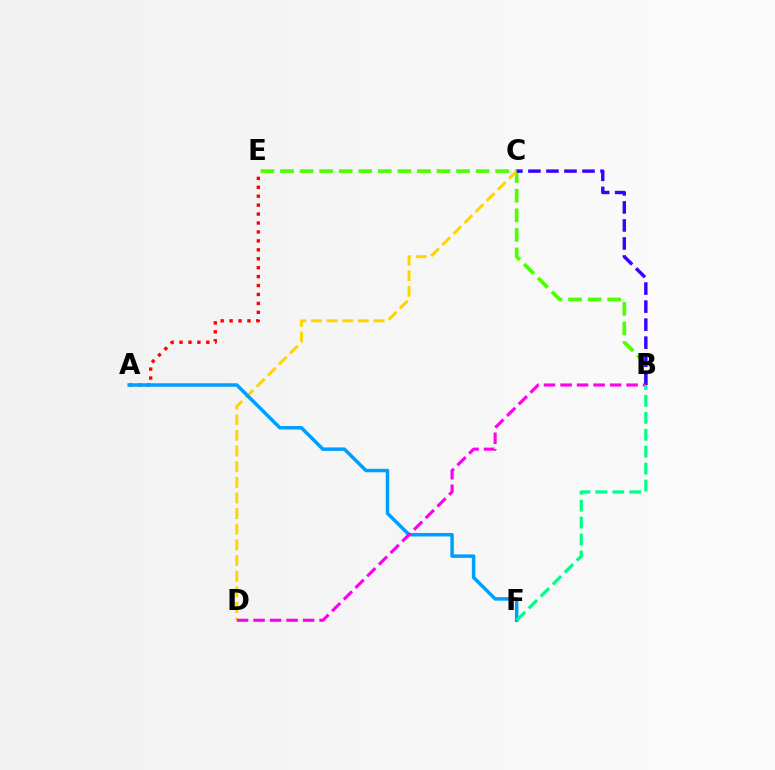{('B', 'E'): [{'color': '#4fff00', 'line_style': 'dashed', 'thickness': 2.66}], ('A', 'E'): [{'color': '#ff0000', 'line_style': 'dotted', 'thickness': 2.43}], ('C', 'D'): [{'color': '#ffd500', 'line_style': 'dashed', 'thickness': 2.13}], ('B', 'C'): [{'color': '#3700ff', 'line_style': 'dashed', 'thickness': 2.45}], ('A', 'F'): [{'color': '#009eff', 'line_style': 'solid', 'thickness': 2.52}], ('B', 'D'): [{'color': '#ff00ed', 'line_style': 'dashed', 'thickness': 2.24}], ('B', 'F'): [{'color': '#00ff86', 'line_style': 'dashed', 'thickness': 2.3}]}